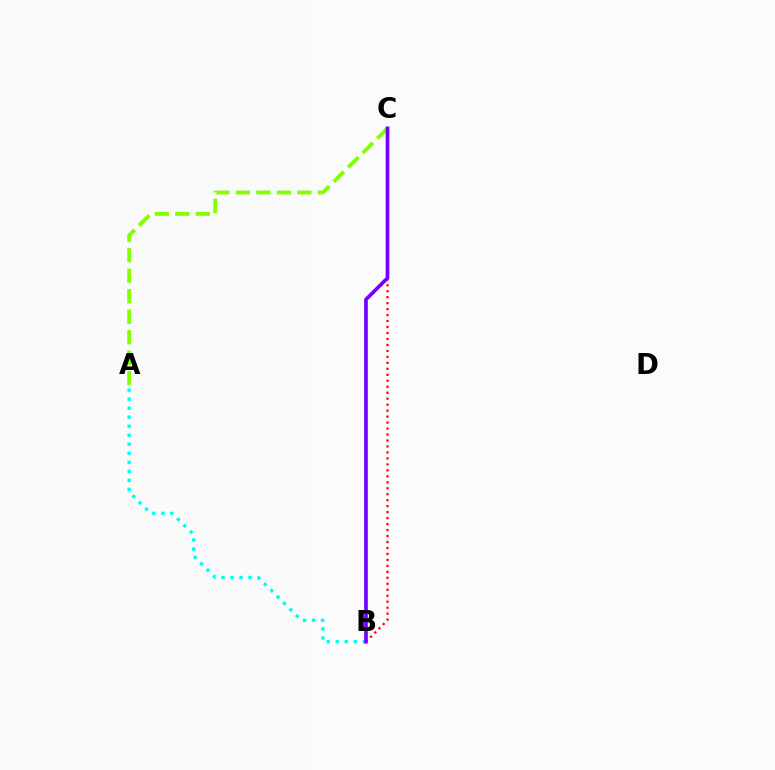{('B', 'C'): [{'color': '#ff0000', 'line_style': 'dotted', 'thickness': 1.62}, {'color': '#7200ff', 'line_style': 'solid', 'thickness': 2.64}], ('A', 'B'): [{'color': '#00fff6', 'line_style': 'dotted', 'thickness': 2.45}], ('A', 'C'): [{'color': '#84ff00', 'line_style': 'dashed', 'thickness': 2.78}]}